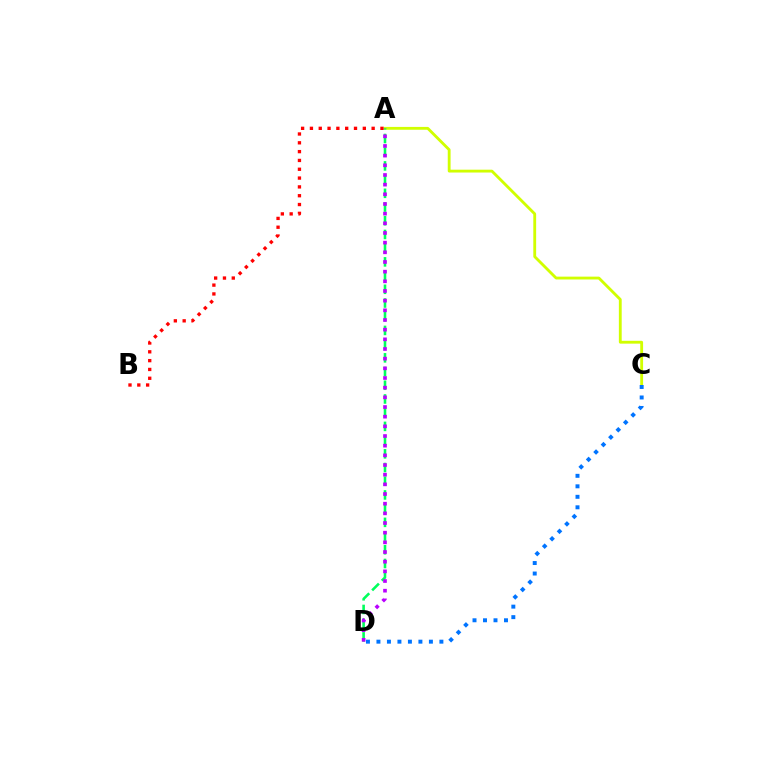{('A', 'C'): [{'color': '#d1ff00', 'line_style': 'solid', 'thickness': 2.04}], ('C', 'D'): [{'color': '#0074ff', 'line_style': 'dotted', 'thickness': 2.85}], ('A', 'D'): [{'color': '#00ff5c', 'line_style': 'dashed', 'thickness': 1.86}, {'color': '#b900ff', 'line_style': 'dotted', 'thickness': 2.63}], ('A', 'B'): [{'color': '#ff0000', 'line_style': 'dotted', 'thickness': 2.4}]}